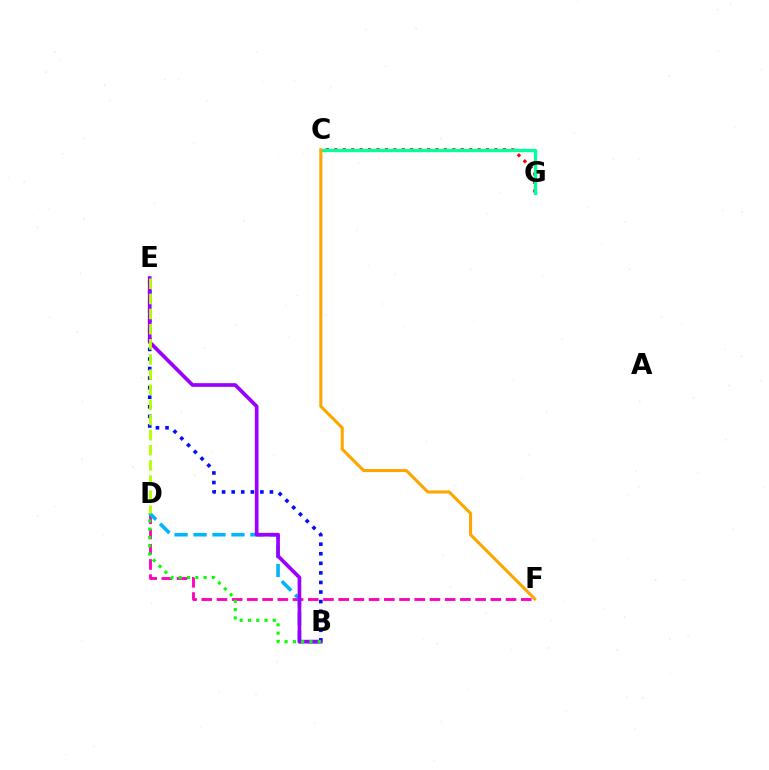{('C', 'G'): [{'color': '#ff0000', 'line_style': 'dotted', 'thickness': 2.29}, {'color': '#00ff9d', 'line_style': 'solid', 'thickness': 2.39}], ('D', 'F'): [{'color': '#ff00bd', 'line_style': 'dashed', 'thickness': 2.07}], ('B', 'D'): [{'color': '#00b5ff', 'line_style': 'dashed', 'thickness': 2.58}, {'color': '#08ff00', 'line_style': 'dotted', 'thickness': 2.25}], ('B', 'E'): [{'color': '#0010ff', 'line_style': 'dotted', 'thickness': 2.6}, {'color': '#9b00ff', 'line_style': 'solid', 'thickness': 2.65}], ('D', 'E'): [{'color': '#b3ff00', 'line_style': 'dashed', 'thickness': 2.06}], ('C', 'F'): [{'color': '#ffa500', 'line_style': 'solid', 'thickness': 2.21}]}